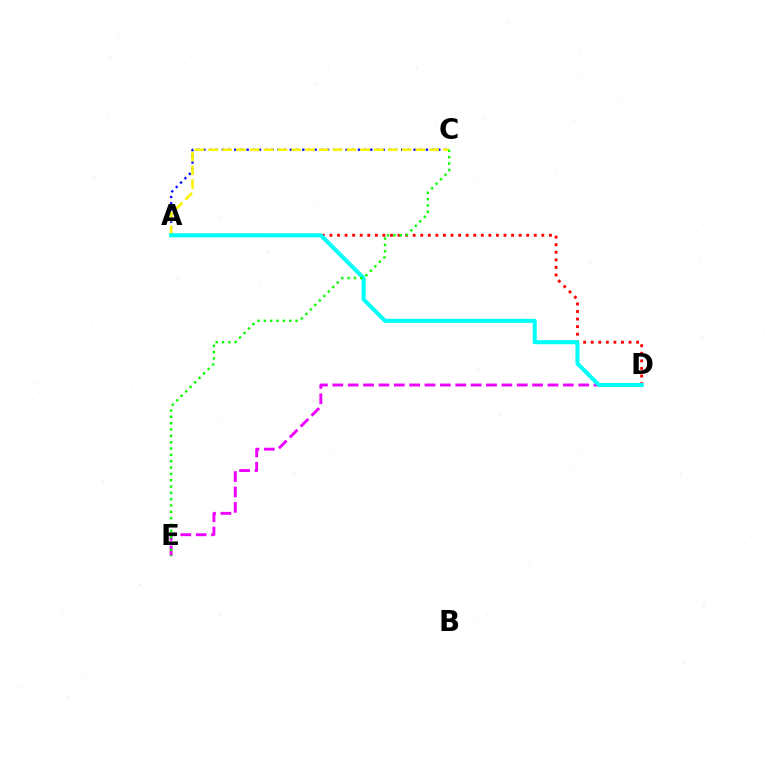{('D', 'E'): [{'color': '#ee00ff', 'line_style': 'dashed', 'thickness': 2.09}], ('A', 'C'): [{'color': '#0010ff', 'line_style': 'dotted', 'thickness': 1.68}, {'color': '#fcf500', 'line_style': 'dashed', 'thickness': 1.88}], ('A', 'D'): [{'color': '#ff0000', 'line_style': 'dotted', 'thickness': 2.06}, {'color': '#00fff6', 'line_style': 'solid', 'thickness': 2.91}], ('C', 'E'): [{'color': '#08ff00', 'line_style': 'dotted', 'thickness': 1.72}]}